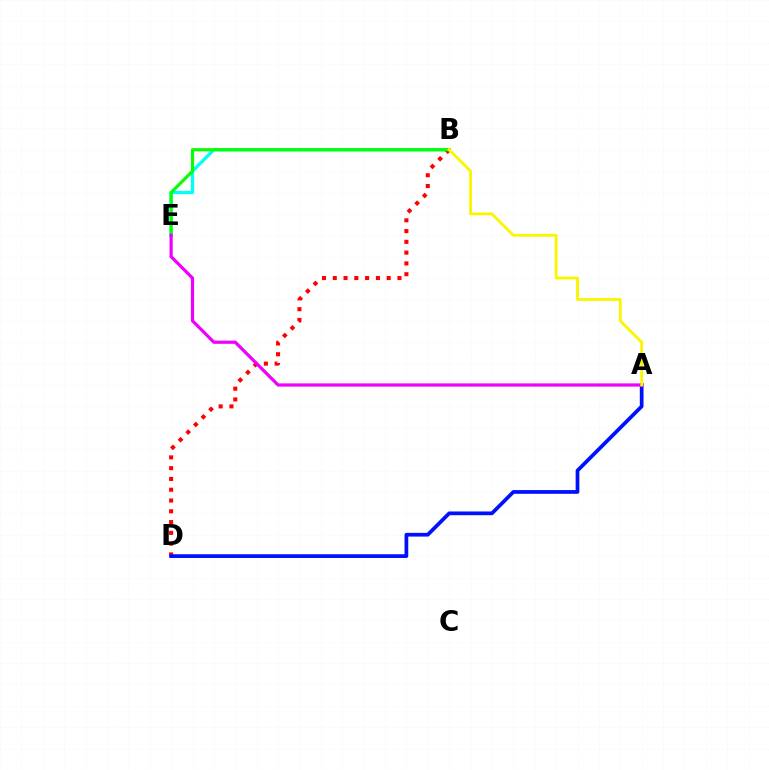{('B', 'E'): [{'color': '#00fff6', 'line_style': 'solid', 'thickness': 2.35}, {'color': '#08ff00', 'line_style': 'solid', 'thickness': 2.27}], ('B', 'D'): [{'color': '#ff0000', 'line_style': 'dotted', 'thickness': 2.93}], ('A', 'D'): [{'color': '#0010ff', 'line_style': 'solid', 'thickness': 2.68}], ('A', 'E'): [{'color': '#ee00ff', 'line_style': 'solid', 'thickness': 2.3}], ('A', 'B'): [{'color': '#fcf500', 'line_style': 'solid', 'thickness': 2.04}]}